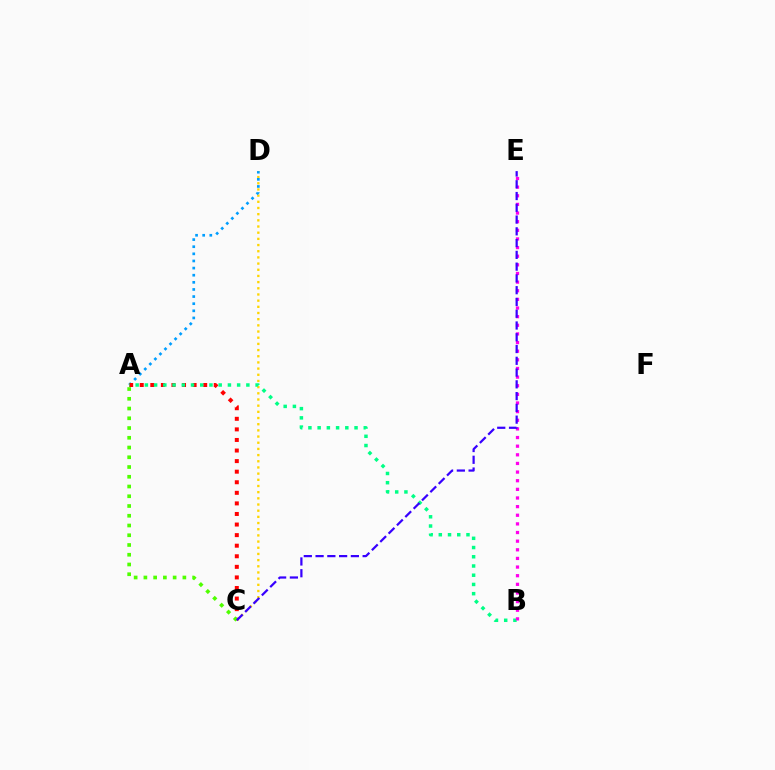{('C', 'D'): [{'color': '#ffd500', 'line_style': 'dotted', 'thickness': 1.68}], ('A', 'D'): [{'color': '#009eff', 'line_style': 'dotted', 'thickness': 1.94}], ('A', 'C'): [{'color': '#ff0000', 'line_style': 'dotted', 'thickness': 2.87}, {'color': '#4fff00', 'line_style': 'dotted', 'thickness': 2.65}], ('A', 'B'): [{'color': '#00ff86', 'line_style': 'dotted', 'thickness': 2.51}], ('B', 'E'): [{'color': '#ff00ed', 'line_style': 'dotted', 'thickness': 2.35}], ('C', 'E'): [{'color': '#3700ff', 'line_style': 'dashed', 'thickness': 1.6}]}